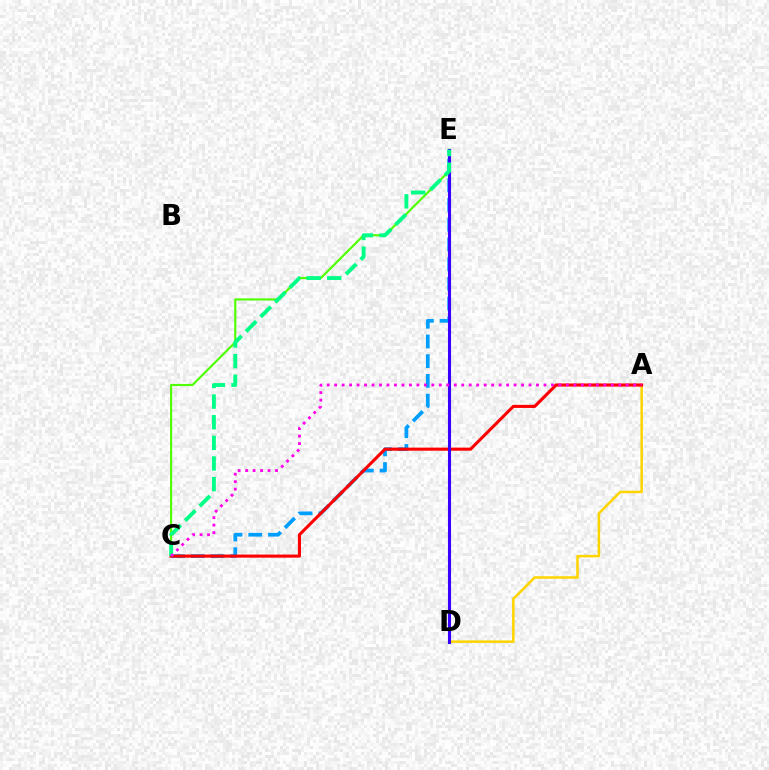{('C', 'E'): [{'color': '#009eff', 'line_style': 'dashed', 'thickness': 2.68}, {'color': '#4fff00', 'line_style': 'solid', 'thickness': 1.54}, {'color': '#00ff86', 'line_style': 'dashed', 'thickness': 2.8}], ('A', 'D'): [{'color': '#ffd500', 'line_style': 'solid', 'thickness': 1.82}], ('A', 'C'): [{'color': '#ff0000', 'line_style': 'solid', 'thickness': 2.23}, {'color': '#ff00ed', 'line_style': 'dotted', 'thickness': 2.03}], ('D', 'E'): [{'color': '#3700ff', 'line_style': 'solid', 'thickness': 2.22}]}